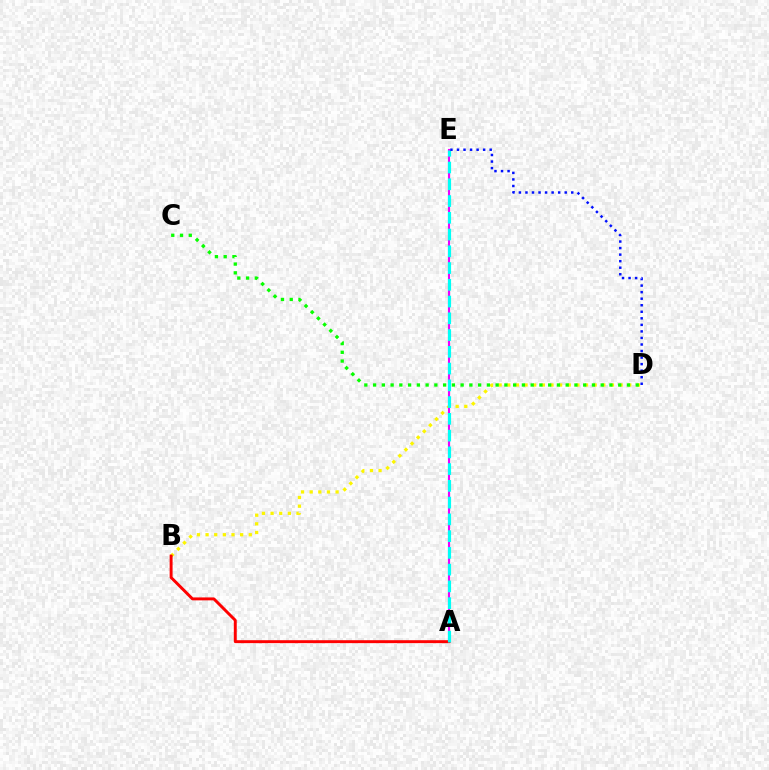{('B', 'D'): [{'color': '#fcf500', 'line_style': 'dotted', 'thickness': 2.35}], ('A', 'E'): [{'color': '#ee00ff', 'line_style': 'solid', 'thickness': 1.53}, {'color': '#00fff6', 'line_style': 'dashed', 'thickness': 2.28}], ('A', 'B'): [{'color': '#ff0000', 'line_style': 'solid', 'thickness': 2.11}], ('D', 'E'): [{'color': '#0010ff', 'line_style': 'dotted', 'thickness': 1.78}], ('C', 'D'): [{'color': '#08ff00', 'line_style': 'dotted', 'thickness': 2.38}]}